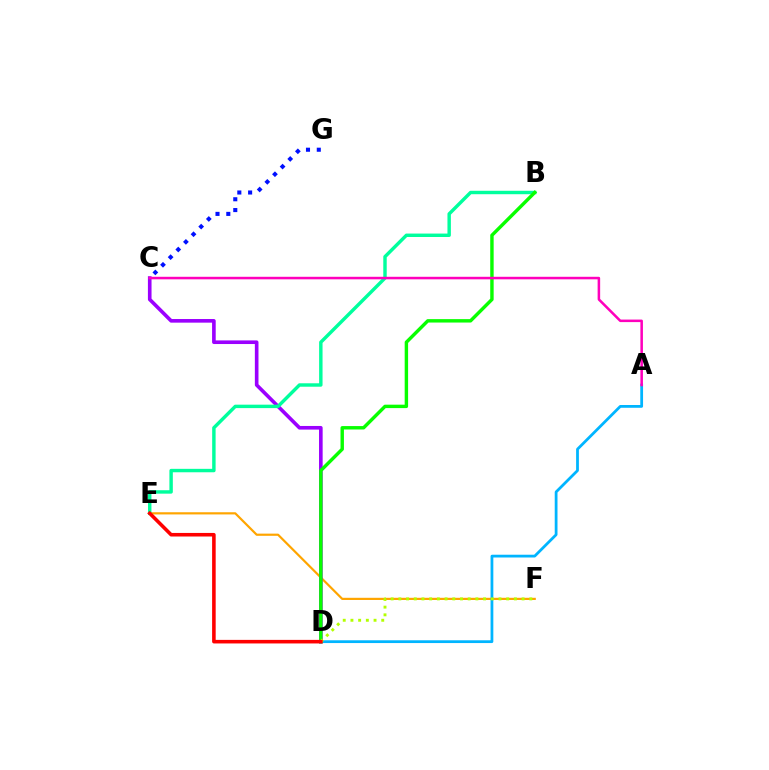{('E', 'F'): [{'color': '#ffa500', 'line_style': 'solid', 'thickness': 1.58}], ('C', 'D'): [{'color': '#9b00ff', 'line_style': 'solid', 'thickness': 2.61}], ('B', 'E'): [{'color': '#00ff9d', 'line_style': 'solid', 'thickness': 2.47}], ('A', 'D'): [{'color': '#00b5ff', 'line_style': 'solid', 'thickness': 2.0}], ('B', 'D'): [{'color': '#08ff00', 'line_style': 'solid', 'thickness': 2.46}], ('D', 'F'): [{'color': '#b3ff00', 'line_style': 'dotted', 'thickness': 2.09}], ('D', 'E'): [{'color': '#ff0000', 'line_style': 'solid', 'thickness': 2.57}], ('A', 'C'): [{'color': '#ff00bd', 'line_style': 'solid', 'thickness': 1.82}], ('C', 'G'): [{'color': '#0010ff', 'line_style': 'dotted', 'thickness': 2.93}]}